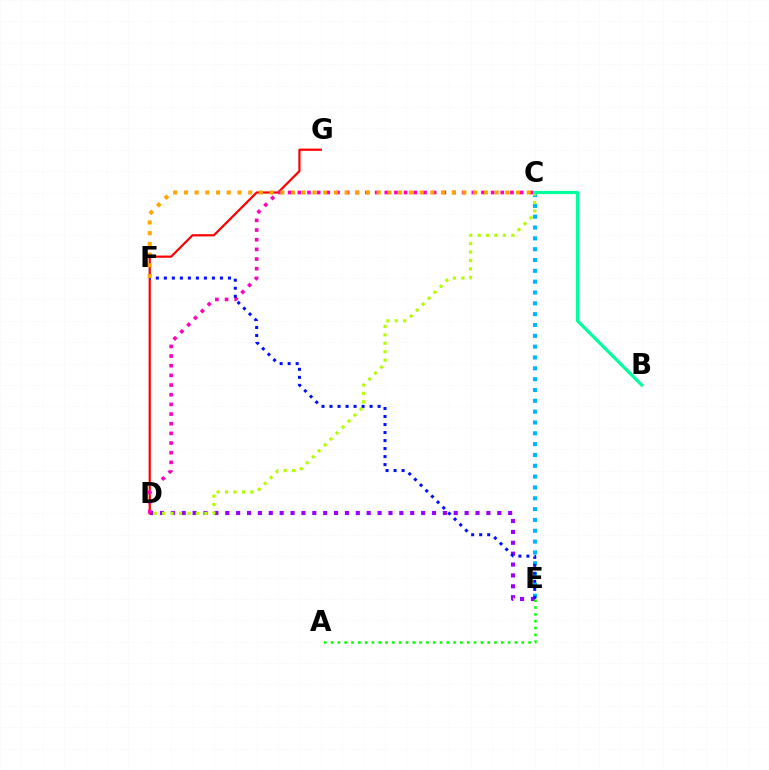{('D', 'E'): [{'color': '#9b00ff', 'line_style': 'dotted', 'thickness': 2.96}], ('D', 'G'): [{'color': '#ff0000', 'line_style': 'solid', 'thickness': 1.59}], ('C', 'E'): [{'color': '#00b5ff', 'line_style': 'dotted', 'thickness': 2.94}], ('C', 'D'): [{'color': '#ff00bd', 'line_style': 'dotted', 'thickness': 2.63}, {'color': '#b3ff00', 'line_style': 'dotted', 'thickness': 2.29}], ('A', 'E'): [{'color': '#08ff00', 'line_style': 'dotted', 'thickness': 1.85}], ('E', 'F'): [{'color': '#0010ff', 'line_style': 'dotted', 'thickness': 2.18}], ('C', 'F'): [{'color': '#ffa500', 'line_style': 'dotted', 'thickness': 2.91}], ('B', 'C'): [{'color': '#00ff9d', 'line_style': 'solid', 'thickness': 2.3}]}